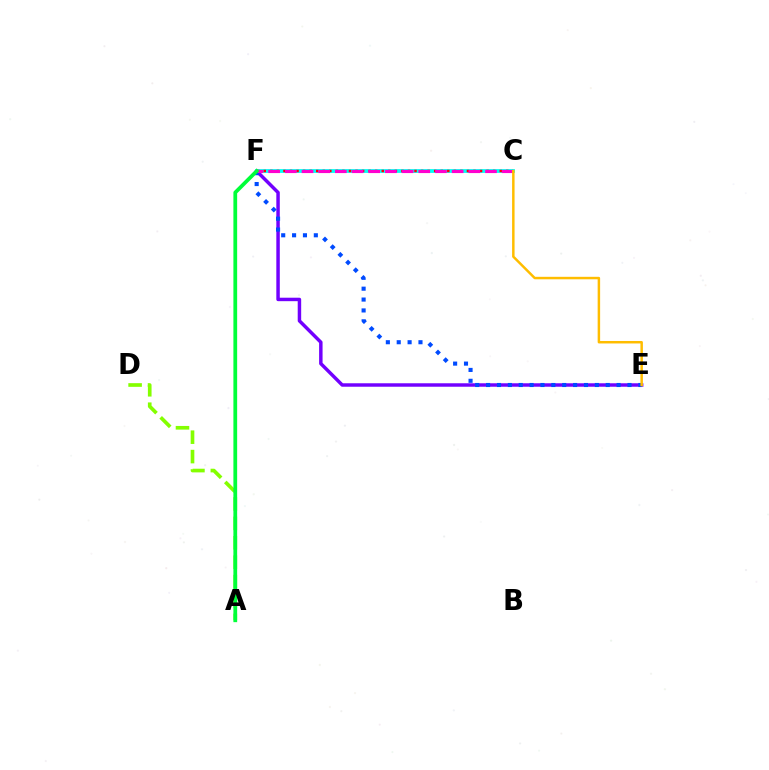{('E', 'F'): [{'color': '#7200ff', 'line_style': 'solid', 'thickness': 2.49}, {'color': '#004bff', 'line_style': 'dotted', 'thickness': 2.95}], ('C', 'F'): [{'color': '#00fff6', 'line_style': 'solid', 'thickness': 2.73}, {'color': '#ff0000', 'line_style': 'dotted', 'thickness': 1.78}, {'color': '#ff00cf', 'line_style': 'dashed', 'thickness': 2.27}], ('A', 'D'): [{'color': '#84ff00', 'line_style': 'dashed', 'thickness': 2.64}], ('A', 'F'): [{'color': '#00ff39', 'line_style': 'solid', 'thickness': 2.71}], ('C', 'E'): [{'color': '#ffbd00', 'line_style': 'solid', 'thickness': 1.78}]}